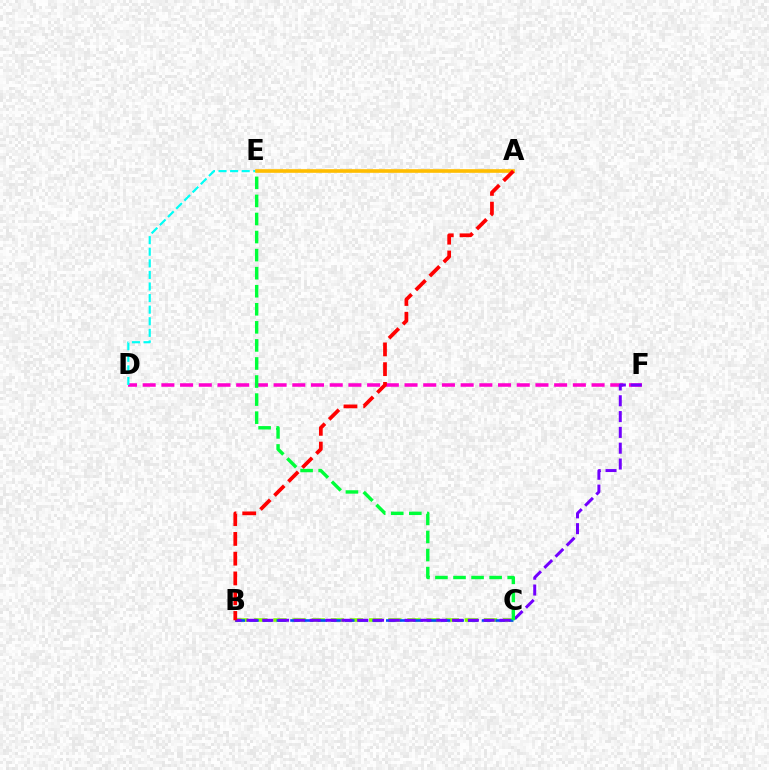{('B', 'C'): [{'color': '#84ff00', 'line_style': 'dashed', 'thickness': 2.6}, {'color': '#004bff', 'line_style': 'dashed', 'thickness': 1.86}], ('D', 'F'): [{'color': '#ff00cf', 'line_style': 'dashed', 'thickness': 2.54}], ('B', 'F'): [{'color': '#7200ff', 'line_style': 'dashed', 'thickness': 2.15}], ('D', 'E'): [{'color': '#00fff6', 'line_style': 'dashed', 'thickness': 1.57}], ('A', 'E'): [{'color': '#ffbd00', 'line_style': 'solid', 'thickness': 2.62}], ('C', 'E'): [{'color': '#00ff39', 'line_style': 'dashed', 'thickness': 2.45}], ('A', 'B'): [{'color': '#ff0000', 'line_style': 'dashed', 'thickness': 2.68}]}